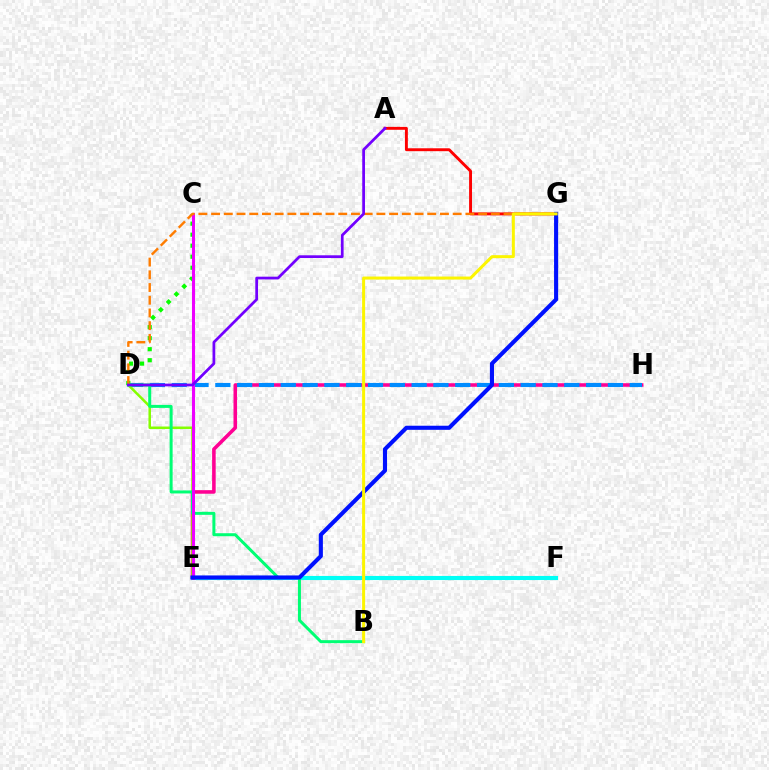{('E', 'H'): [{'color': '#ff0094', 'line_style': 'solid', 'thickness': 2.57}], ('E', 'F'): [{'color': '#00fff6', 'line_style': 'solid', 'thickness': 2.96}], ('A', 'G'): [{'color': '#ff0000', 'line_style': 'solid', 'thickness': 2.09}], ('D', 'H'): [{'color': '#008cff', 'line_style': 'dashed', 'thickness': 2.96}], ('D', 'E'): [{'color': '#84ff00', 'line_style': 'solid', 'thickness': 1.81}], ('C', 'D'): [{'color': '#08ff00', 'line_style': 'dotted', 'thickness': 2.99}], ('B', 'D'): [{'color': '#00ff74', 'line_style': 'solid', 'thickness': 2.16}], ('C', 'E'): [{'color': '#ee00ff', 'line_style': 'solid', 'thickness': 2.2}], ('D', 'G'): [{'color': '#ff7c00', 'line_style': 'dashed', 'thickness': 1.73}], ('E', 'G'): [{'color': '#0010ff', 'line_style': 'solid', 'thickness': 2.95}], ('A', 'D'): [{'color': '#7200ff', 'line_style': 'solid', 'thickness': 1.98}], ('B', 'G'): [{'color': '#fcf500', 'line_style': 'solid', 'thickness': 2.17}]}